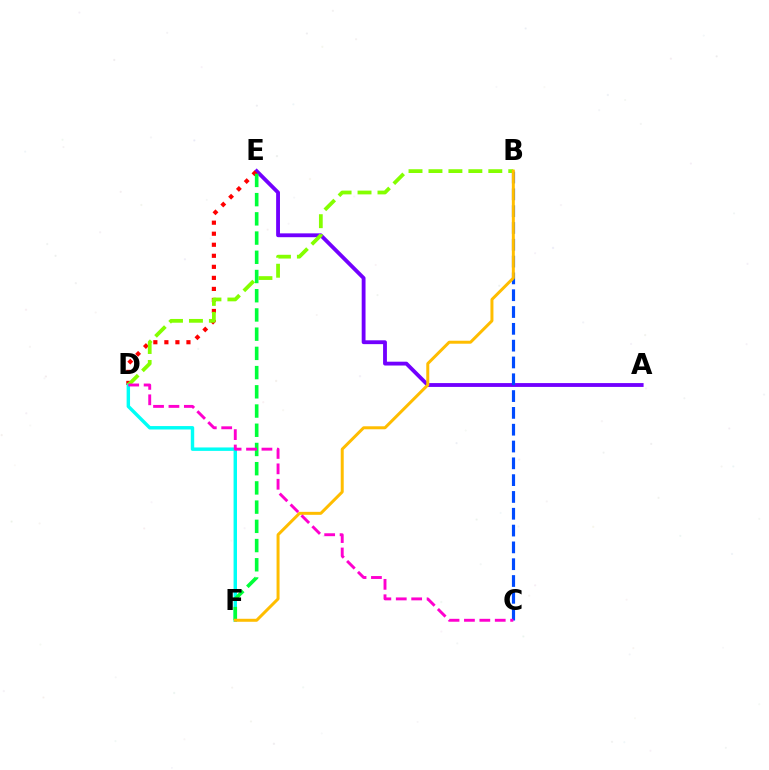{('A', 'E'): [{'color': '#7200ff', 'line_style': 'solid', 'thickness': 2.76}], ('B', 'C'): [{'color': '#004bff', 'line_style': 'dashed', 'thickness': 2.28}], ('D', 'E'): [{'color': '#ff0000', 'line_style': 'dotted', 'thickness': 3.0}], ('D', 'F'): [{'color': '#00fff6', 'line_style': 'solid', 'thickness': 2.47}], ('B', 'D'): [{'color': '#84ff00', 'line_style': 'dashed', 'thickness': 2.71}], ('E', 'F'): [{'color': '#00ff39', 'line_style': 'dashed', 'thickness': 2.61}], ('B', 'F'): [{'color': '#ffbd00', 'line_style': 'solid', 'thickness': 2.15}], ('C', 'D'): [{'color': '#ff00cf', 'line_style': 'dashed', 'thickness': 2.09}]}